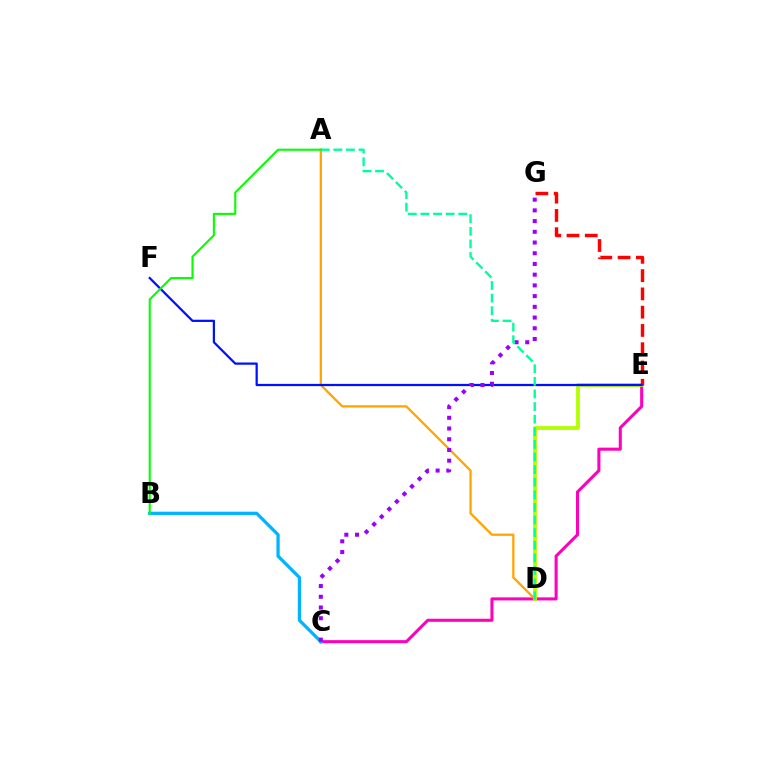{('C', 'E'): [{'color': '#ff00bd', 'line_style': 'solid', 'thickness': 2.2}], ('B', 'C'): [{'color': '#00b5ff', 'line_style': 'solid', 'thickness': 2.36}], ('D', 'E'): [{'color': '#b3ff00', 'line_style': 'solid', 'thickness': 2.75}], ('A', 'D'): [{'color': '#ffa500', 'line_style': 'solid', 'thickness': 1.65}, {'color': '#00ff9d', 'line_style': 'dashed', 'thickness': 1.71}], ('E', 'G'): [{'color': '#ff0000', 'line_style': 'dashed', 'thickness': 2.48}], ('E', 'F'): [{'color': '#0010ff', 'line_style': 'solid', 'thickness': 1.61}], ('C', 'G'): [{'color': '#9b00ff', 'line_style': 'dotted', 'thickness': 2.91}], ('A', 'B'): [{'color': '#08ff00', 'line_style': 'solid', 'thickness': 1.53}]}